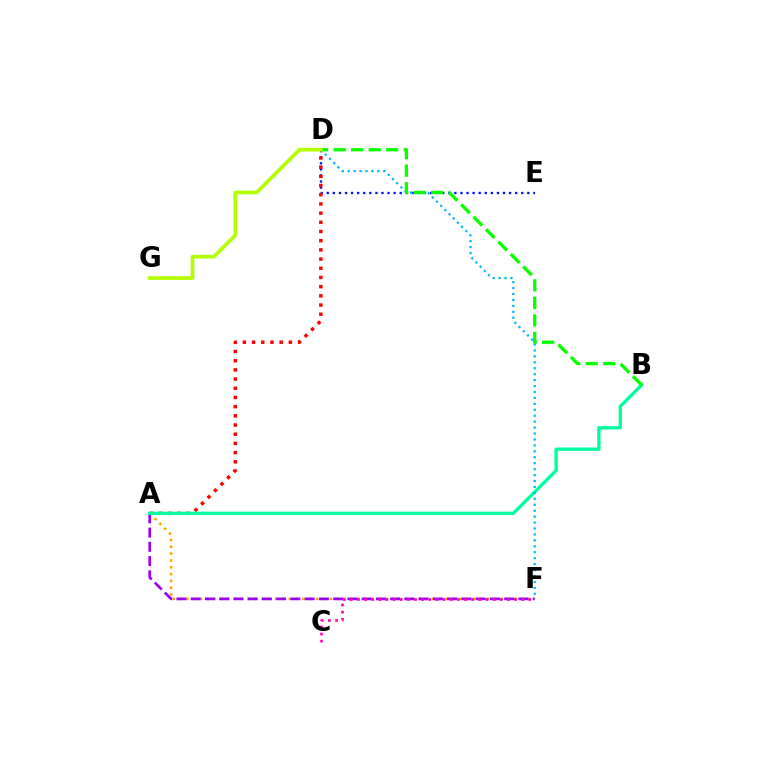{('A', 'F'): [{'color': '#ffa500', 'line_style': 'dotted', 'thickness': 1.86}, {'color': '#9b00ff', 'line_style': 'dashed', 'thickness': 1.94}], ('D', 'E'): [{'color': '#0010ff', 'line_style': 'dotted', 'thickness': 1.65}], ('A', 'D'): [{'color': '#ff0000', 'line_style': 'dotted', 'thickness': 2.5}], ('A', 'B'): [{'color': '#00ff9d', 'line_style': 'solid', 'thickness': 2.4}], ('D', 'F'): [{'color': '#00b5ff', 'line_style': 'dotted', 'thickness': 1.61}], ('B', 'D'): [{'color': '#08ff00', 'line_style': 'dashed', 'thickness': 2.38}], ('C', 'F'): [{'color': '#ff00bd', 'line_style': 'dotted', 'thickness': 1.94}], ('D', 'G'): [{'color': '#b3ff00', 'line_style': 'solid', 'thickness': 2.64}]}